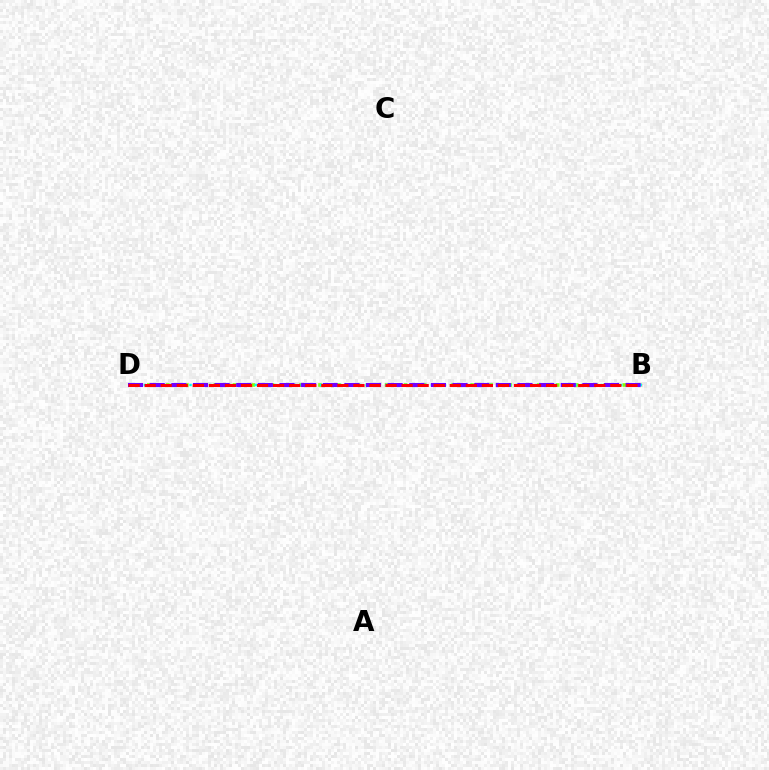{('B', 'D'): [{'color': '#84ff00', 'line_style': 'dotted', 'thickness': 2.58}, {'color': '#00fff6', 'line_style': 'dotted', 'thickness': 1.77}, {'color': '#7200ff', 'line_style': 'dashed', 'thickness': 2.94}, {'color': '#ff0000', 'line_style': 'dashed', 'thickness': 2.18}]}